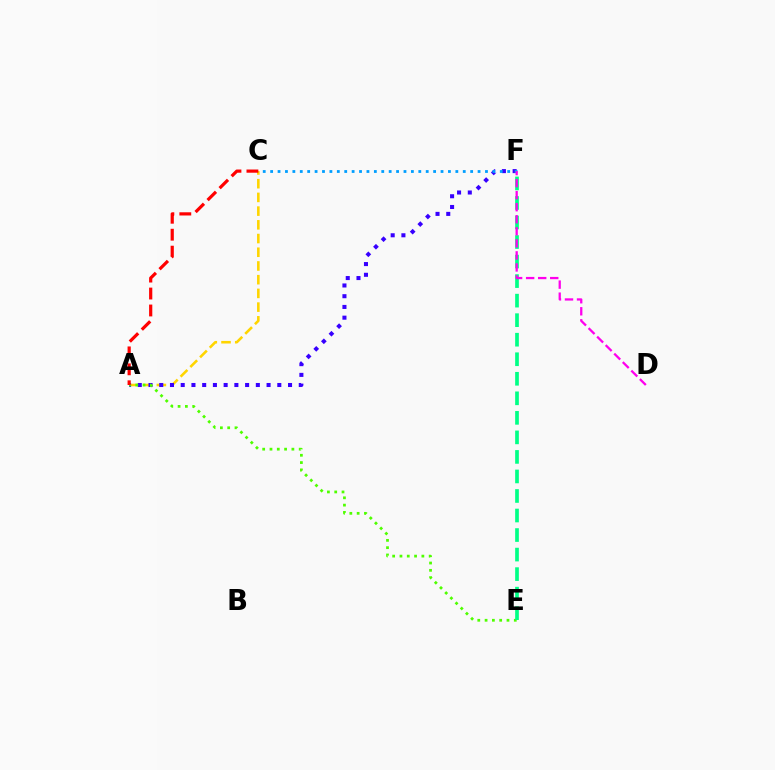{('A', 'C'): [{'color': '#ffd500', 'line_style': 'dashed', 'thickness': 1.86}, {'color': '#ff0000', 'line_style': 'dashed', 'thickness': 2.3}], ('A', 'F'): [{'color': '#3700ff', 'line_style': 'dotted', 'thickness': 2.92}], ('A', 'E'): [{'color': '#4fff00', 'line_style': 'dotted', 'thickness': 1.98}], ('C', 'F'): [{'color': '#009eff', 'line_style': 'dotted', 'thickness': 2.01}], ('E', 'F'): [{'color': '#00ff86', 'line_style': 'dashed', 'thickness': 2.65}], ('D', 'F'): [{'color': '#ff00ed', 'line_style': 'dashed', 'thickness': 1.64}]}